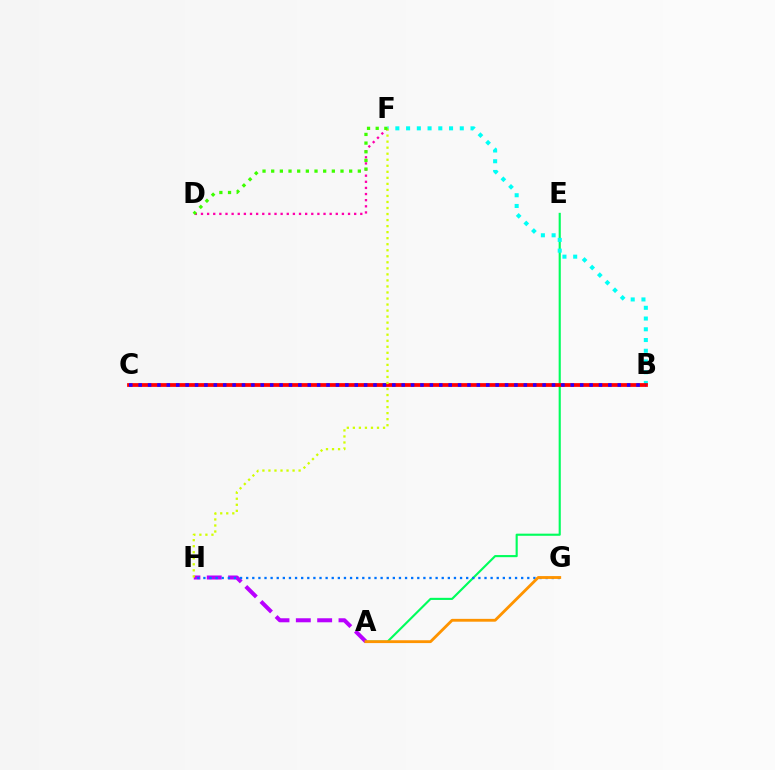{('A', 'H'): [{'color': '#b900ff', 'line_style': 'dashed', 'thickness': 2.9}], ('A', 'E'): [{'color': '#00ff5c', 'line_style': 'solid', 'thickness': 1.53}], ('D', 'F'): [{'color': '#ff00ac', 'line_style': 'dotted', 'thickness': 1.66}, {'color': '#3dff00', 'line_style': 'dotted', 'thickness': 2.35}], ('B', 'F'): [{'color': '#00fff6', 'line_style': 'dotted', 'thickness': 2.92}], ('B', 'C'): [{'color': '#ff0000', 'line_style': 'solid', 'thickness': 2.71}, {'color': '#2500ff', 'line_style': 'dotted', 'thickness': 2.55}], ('G', 'H'): [{'color': '#0074ff', 'line_style': 'dotted', 'thickness': 1.66}], ('F', 'H'): [{'color': '#d1ff00', 'line_style': 'dotted', 'thickness': 1.64}], ('A', 'G'): [{'color': '#ff9400', 'line_style': 'solid', 'thickness': 2.04}]}